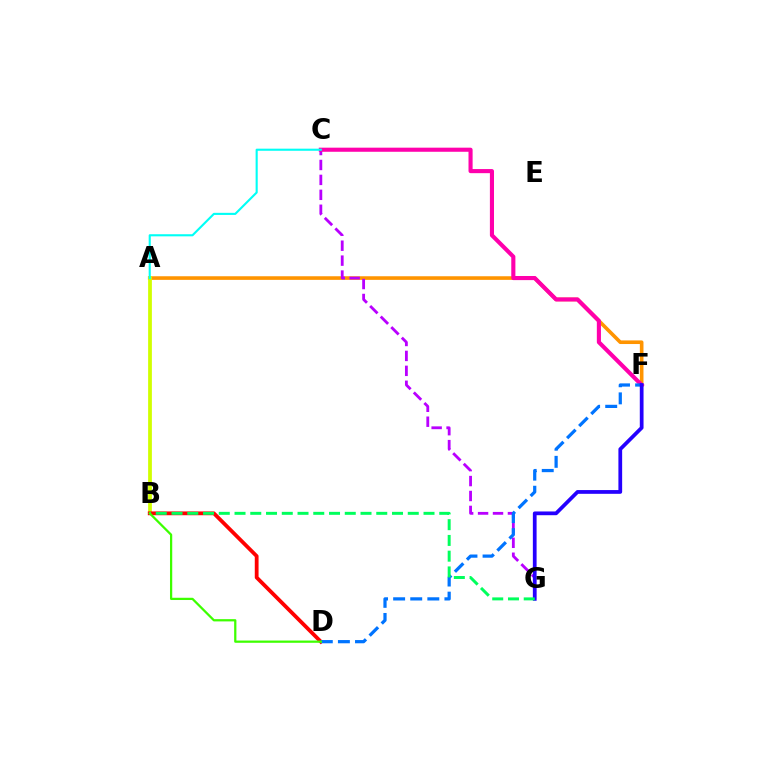{('A', 'F'): [{'color': '#ff9400', 'line_style': 'solid', 'thickness': 2.61}], ('A', 'B'): [{'color': '#d1ff00', 'line_style': 'solid', 'thickness': 2.71}], ('C', 'G'): [{'color': '#b900ff', 'line_style': 'dashed', 'thickness': 2.03}], ('C', 'F'): [{'color': '#ff00ac', 'line_style': 'solid', 'thickness': 2.96}], ('B', 'D'): [{'color': '#ff0000', 'line_style': 'solid', 'thickness': 2.73}, {'color': '#3dff00', 'line_style': 'solid', 'thickness': 1.62}], ('D', 'F'): [{'color': '#0074ff', 'line_style': 'dashed', 'thickness': 2.32}], ('F', 'G'): [{'color': '#2500ff', 'line_style': 'solid', 'thickness': 2.7}], ('B', 'G'): [{'color': '#00ff5c', 'line_style': 'dashed', 'thickness': 2.14}], ('A', 'C'): [{'color': '#00fff6', 'line_style': 'solid', 'thickness': 1.52}]}